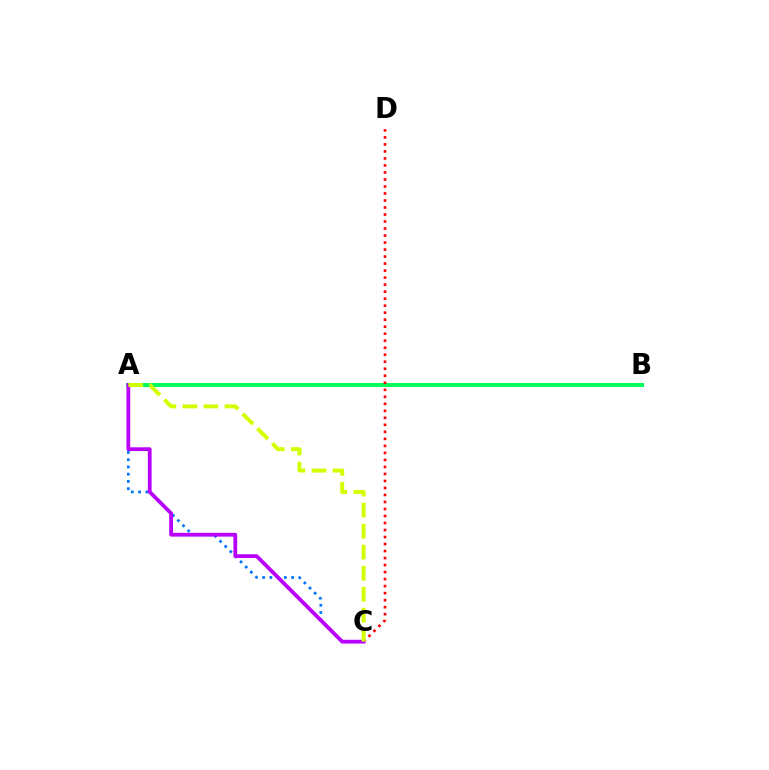{('A', 'C'): [{'color': '#0074ff', 'line_style': 'dotted', 'thickness': 1.97}, {'color': '#b900ff', 'line_style': 'solid', 'thickness': 2.72}, {'color': '#d1ff00', 'line_style': 'dashed', 'thickness': 2.86}], ('A', 'B'): [{'color': '#00ff5c', 'line_style': 'solid', 'thickness': 2.91}], ('C', 'D'): [{'color': '#ff0000', 'line_style': 'dotted', 'thickness': 1.9}]}